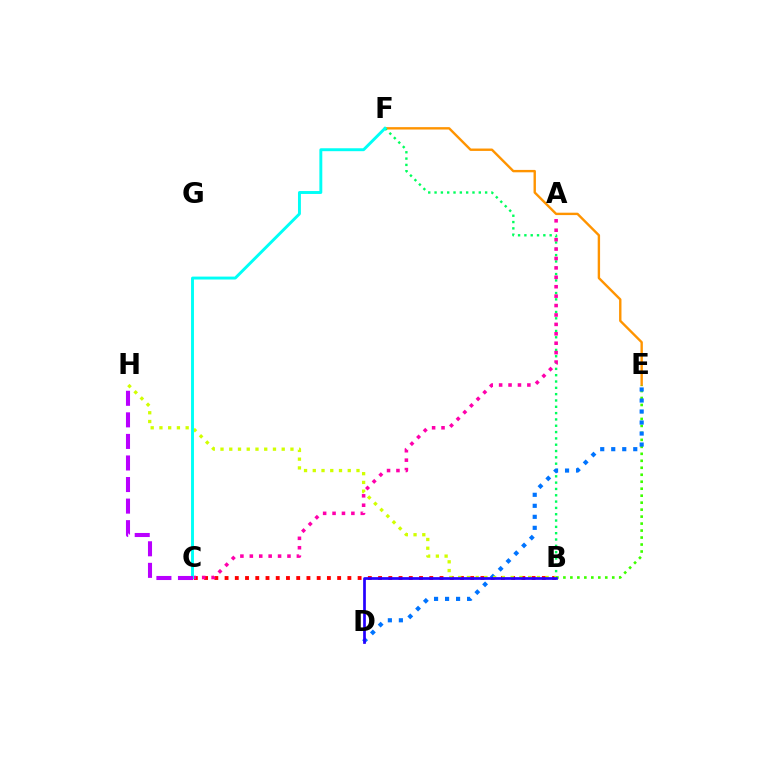{('B', 'C'): [{'color': '#ff0000', 'line_style': 'dotted', 'thickness': 2.78}], ('E', 'F'): [{'color': '#ff9400', 'line_style': 'solid', 'thickness': 1.72}], ('B', 'F'): [{'color': '#00ff5c', 'line_style': 'dotted', 'thickness': 1.72}], ('B', 'E'): [{'color': '#3dff00', 'line_style': 'dotted', 'thickness': 1.9}], ('D', 'E'): [{'color': '#0074ff', 'line_style': 'dotted', 'thickness': 2.99}], ('A', 'C'): [{'color': '#ff00ac', 'line_style': 'dotted', 'thickness': 2.56}], ('B', 'H'): [{'color': '#d1ff00', 'line_style': 'dotted', 'thickness': 2.38}], ('C', 'F'): [{'color': '#00fff6', 'line_style': 'solid', 'thickness': 2.1}], ('C', 'H'): [{'color': '#b900ff', 'line_style': 'dashed', 'thickness': 2.93}], ('B', 'D'): [{'color': '#2500ff', 'line_style': 'solid', 'thickness': 1.95}]}